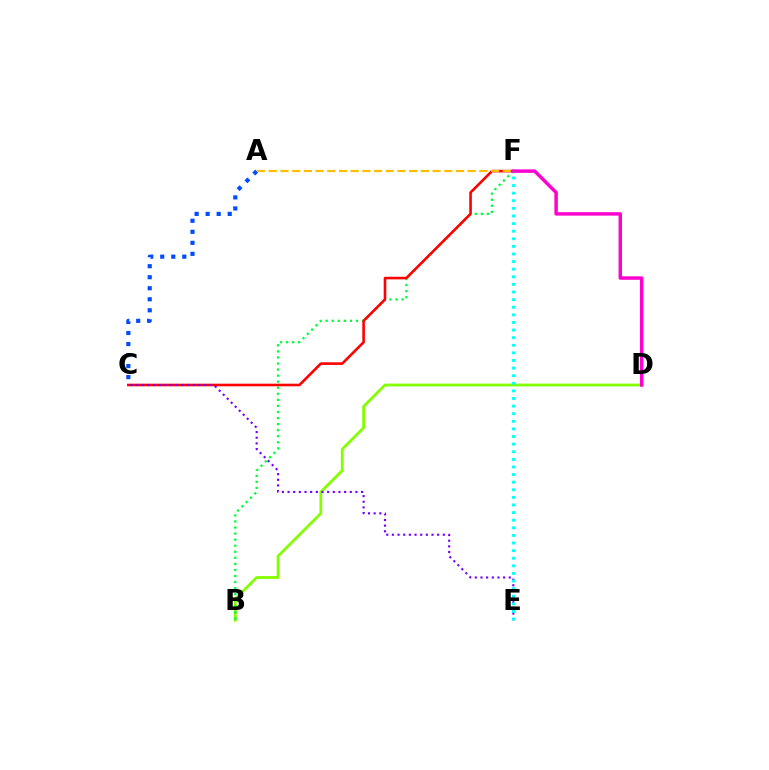{('B', 'D'): [{'color': '#84ff00', 'line_style': 'solid', 'thickness': 2.01}], ('B', 'F'): [{'color': '#00ff39', 'line_style': 'dotted', 'thickness': 1.65}], ('C', 'F'): [{'color': '#ff0000', 'line_style': 'solid', 'thickness': 1.87}], ('D', 'F'): [{'color': '#ff00cf', 'line_style': 'solid', 'thickness': 2.49}], ('C', 'E'): [{'color': '#7200ff', 'line_style': 'dotted', 'thickness': 1.54}], ('A', 'C'): [{'color': '#004bff', 'line_style': 'dotted', 'thickness': 3.0}], ('A', 'F'): [{'color': '#ffbd00', 'line_style': 'dashed', 'thickness': 1.59}], ('E', 'F'): [{'color': '#00fff6', 'line_style': 'dotted', 'thickness': 2.07}]}